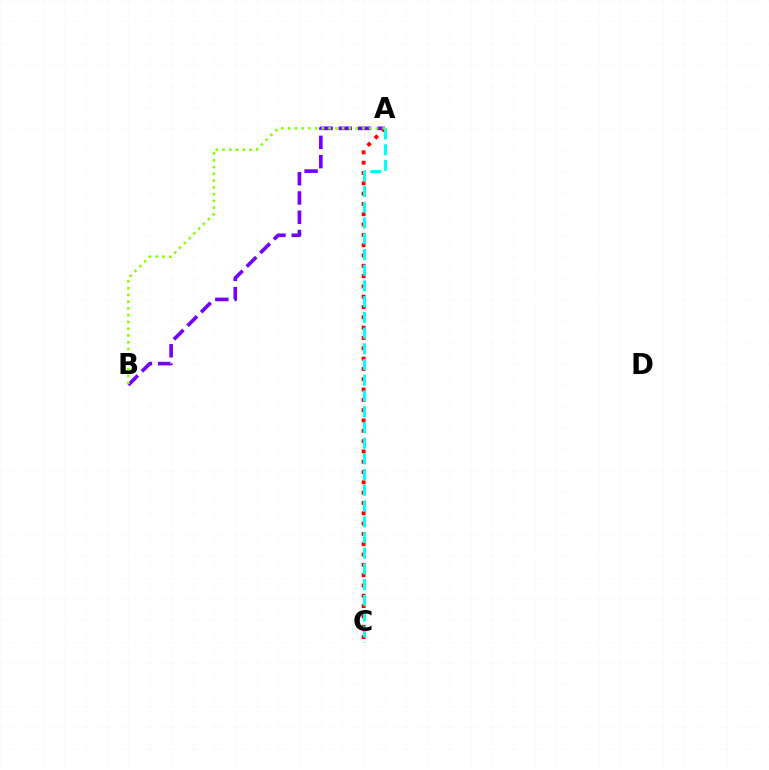{('A', 'B'): [{'color': '#7200ff', 'line_style': 'dashed', 'thickness': 2.62}, {'color': '#84ff00', 'line_style': 'dotted', 'thickness': 1.84}], ('A', 'C'): [{'color': '#ff0000', 'line_style': 'dotted', 'thickness': 2.8}, {'color': '#00fff6', 'line_style': 'dashed', 'thickness': 2.14}]}